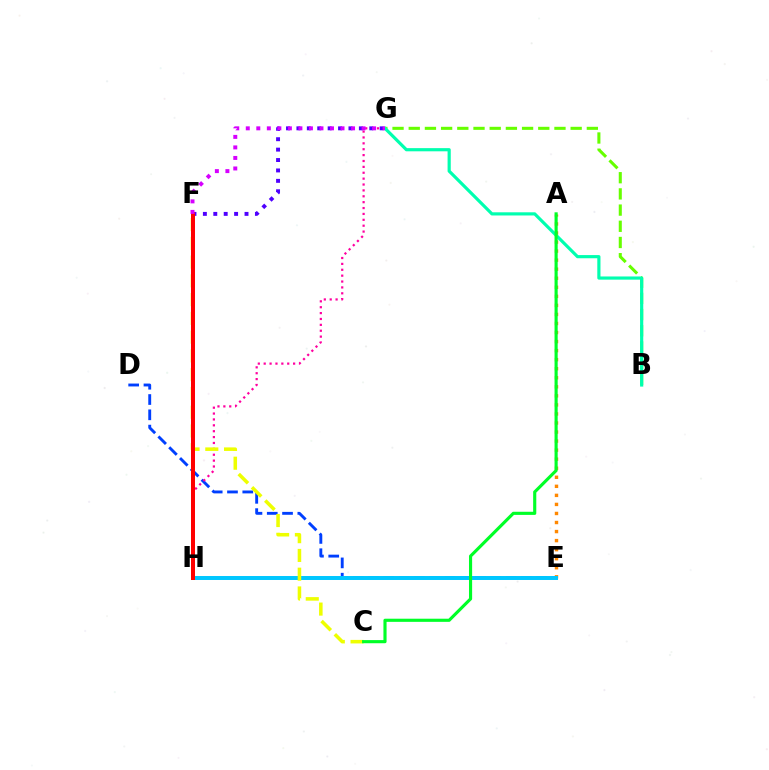{('A', 'E'): [{'color': '#ff8800', 'line_style': 'dotted', 'thickness': 2.46}], ('D', 'E'): [{'color': '#003fff', 'line_style': 'dashed', 'thickness': 2.08}], ('E', 'H'): [{'color': '#00c7ff', 'line_style': 'solid', 'thickness': 2.86}], ('G', 'H'): [{'color': '#ff00a0', 'line_style': 'dotted', 'thickness': 1.6}], ('C', 'F'): [{'color': '#eeff00', 'line_style': 'dashed', 'thickness': 2.55}], ('B', 'G'): [{'color': '#66ff00', 'line_style': 'dashed', 'thickness': 2.2}, {'color': '#00ffaf', 'line_style': 'solid', 'thickness': 2.29}], ('F', 'G'): [{'color': '#4f00ff', 'line_style': 'dotted', 'thickness': 2.83}, {'color': '#d600ff', 'line_style': 'dotted', 'thickness': 2.86}], ('A', 'C'): [{'color': '#00ff27', 'line_style': 'solid', 'thickness': 2.26}], ('F', 'H'): [{'color': '#ff0000', 'line_style': 'solid', 'thickness': 2.88}]}